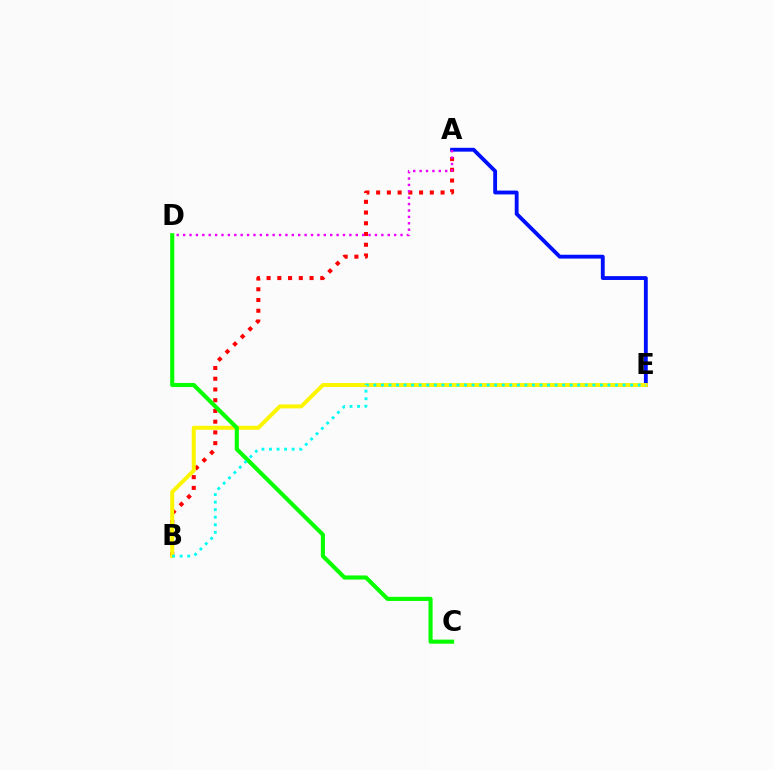{('A', 'B'): [{'color': '#ff0000', 'line_style': 'dotted', 'thickness': 2.92}], ('A', 'E'): [{'color': '#0010ff', 'line_style': 'solid', 'thickness': 2.77}], ('A', 'D'): [{'color': '#ee00ff', 'line_style': 'dotted', 'thickness': 1.74}], ('B', 'E'): [{'color': '#fcf500', 'line_style': 'solid', 'thickness': 2.85}, {'color': '#00fff6', 'line_style': 'dotted', 'thickness': 2.05}], ('C', 'D'): [{'color': '#08ff00', 'line_style': 'solid', 'thickness': 2.96}]}